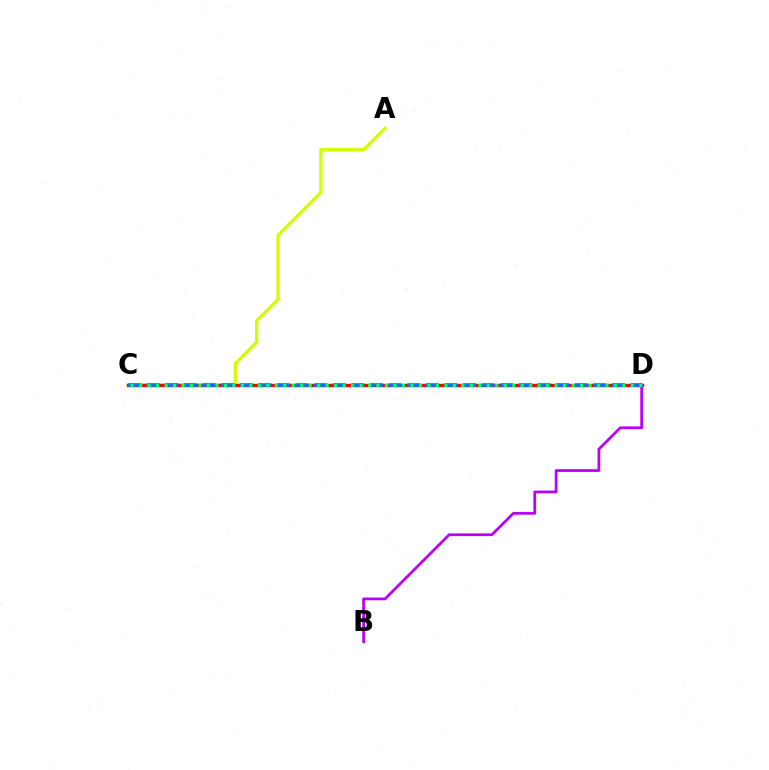{('A', 'C'): [{'color': '#d1ff00', 'line_style': 'solid', 'thickness': 2.37}], ('C', 'D'): [{'color': '#ff0000', 'line_style': 'solid', 'thickness': 2.45}, {'color': '#0074ff', 'line_style': 'dashed', 'thickness': 2.53}, {'color': '#00ff5c', 'line_style': 'dotted', 'thickness': 2.3}], ('B', 'D'): [{'color': '#b900ff', 'line_style': 'solid', 'thickness': 1.98}]}